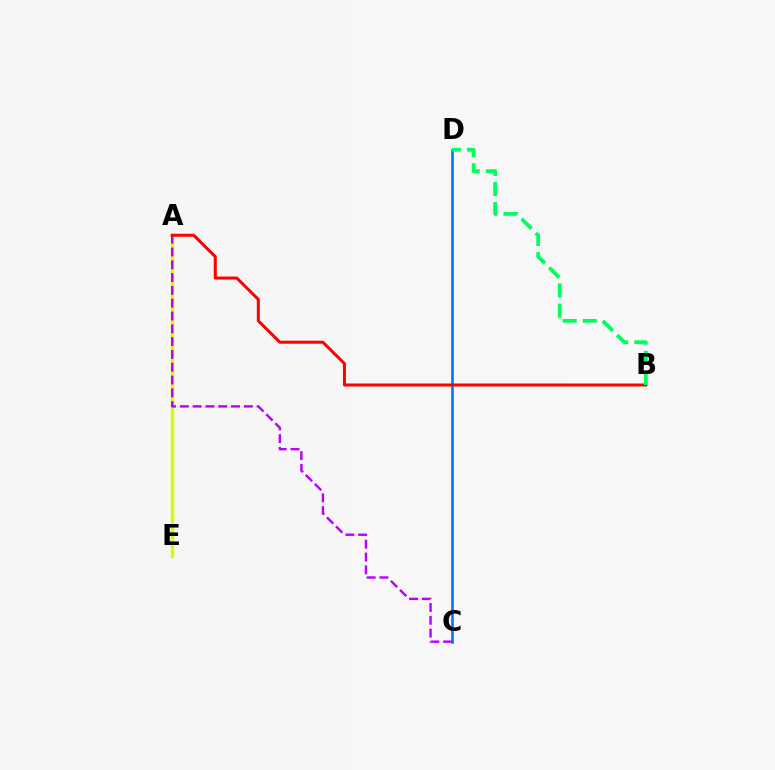{('C', 'D'): [{'color': '#0074ff', 'line_style': 'solid', 'thickness': 1.87}], ('A', 'E'): [{'color': '#d1ff00', 'line_style': 'solid', 'thickness': 2.44}], ('A', 'C'): [{'color': '#b900ff', 'line_style': 'dashed', 'thickness': 1.74}], ('A', 'B'): [{'color': '#ff0000', 'line_style': 'solid', 'thickness': 2.17}], ('B', 'D'): [{'color': '#00ff5c', 'line_style': 'dashed', 'thickness': 2.73}]}